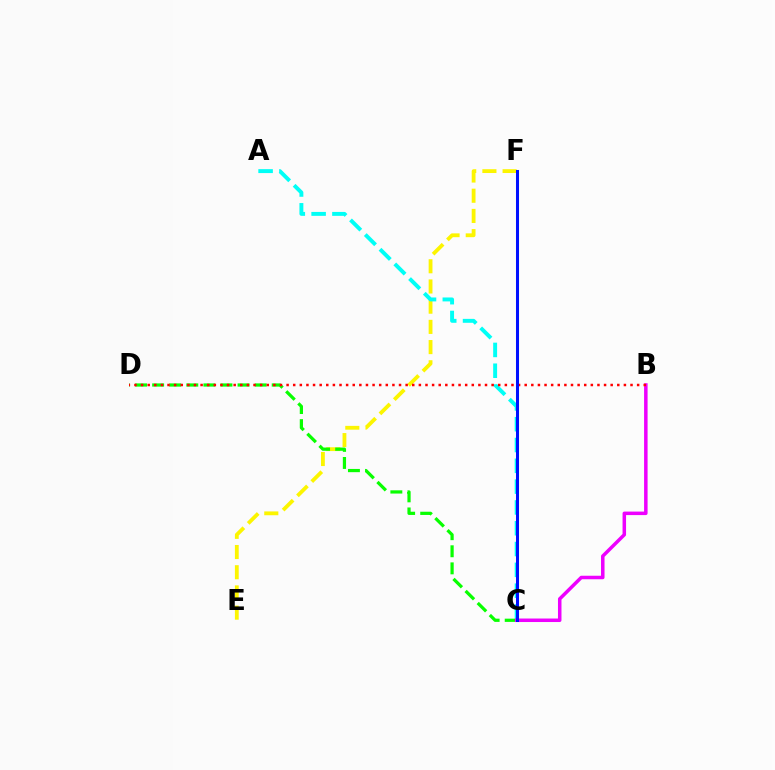{('E', 'F'): [{'color': '#fcf500', 'line_style': 'dashed', 'thickness': 2.74}], ('A', 'C'): [{'color': '#00fff6', 'line_style': 'dashed', 'thickness': 2.83}], ('C', 'D'): [{'color': '#08ff00', 'line_style': 'dashed', 'thickness': 2.32}], ('B', 'C'): [{'color': '#ee00ff', 'line_style': 'solid', 'thickness': 2.52}], ('B', 'D'): [{'color': '#ff0000', 'line_style': 'dotted', 'thickness': 1.8}], ('C', 'F'): [{'color': '#0010ff', 'line_style': 'solid', 'thickness': 2.18}]}